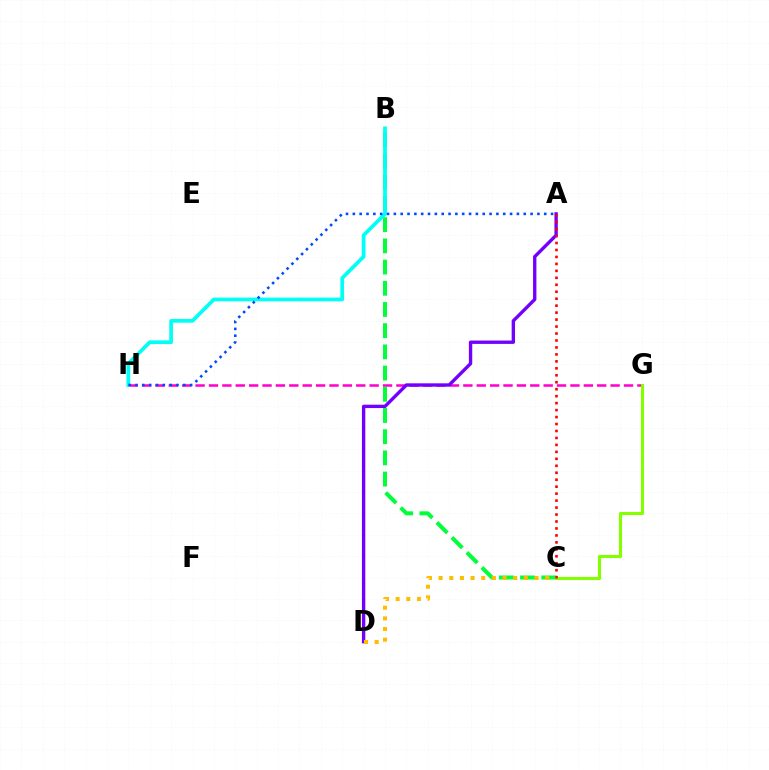{('G', 'H'): [{'color': '#ff00cf', 'line_style': 'dashed', 'thickness': 1.82}], ('B', 'C'): [{'color': '#00ff39', 'line_style': 'dashed', 'thickness': 2.88}], ('B', 'H'): [{'color': '#00fff6', 'line_style': 'solid', 'thickness': 2.68}], ('A', 'D'): [{'color': '#7200ff', 'line_style': 'solid', 'thickness': 2.42}], ('C', 'G'): [{'color': '#84ff00', 'line_style': 'solid', 'thickness': 2.21}], ('A', 'C'): [{'color': '#ff0000', 'line_style': 'dotted', 'thickness': 1.89}], ('A', 'H'): [{'color': '#004bff', 'line_style': 'dotted', 'thickness': 1.86}], ('C', 'D'): [{'color': '#ffbd00', 'line_style': 'dotted', 'thickness': 2.9}]}